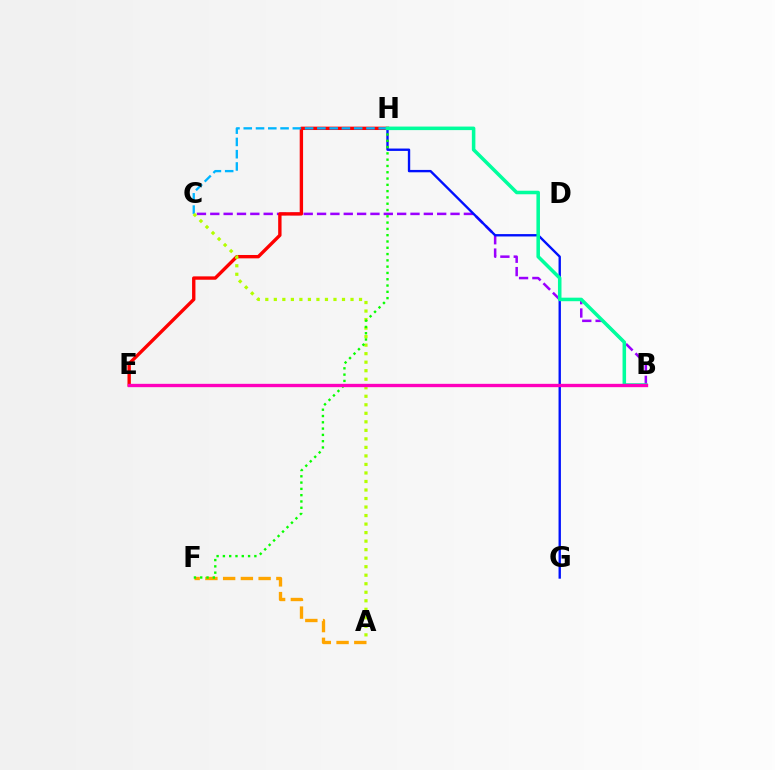{('A', 'F'): [{'color': '#ffa500', 'line_style': 'dashed', 'thickness': 2.41}], ('B', 'C'): [{'color': '#9b00ff', 'line_style': 'dashed', 'thickness': 1.81}], ('E', 'H'): [{'color': '#ff0000', 'line_style': 'solid', 'thickness': 2.42}], ('C', 'H'): [{'color': '#00b5ff', 'line_style': 'dashed', 'thickness': 1.67}], ('G', 'H'): [{'color': '#0010ff', 'line_style': 'solid', 'thickness': 1.71}], ('A', 'C'): [{'color': '#b3ff00', 'line_style': 'dotted', 'thickness': 2.32}], ('F', 'H'): [{'color': '#08ff00', 'line_style': 'dotted', 'thickness': 1.71}], ('B', 'H'): [{'color': '#00ff9d', 'line_style': 'solid', 'thickness': 2.54}], ('B', 'E'): [{'color': '#ff00bd', 'line_style': 'solid', 'thickness': 2.4}]}